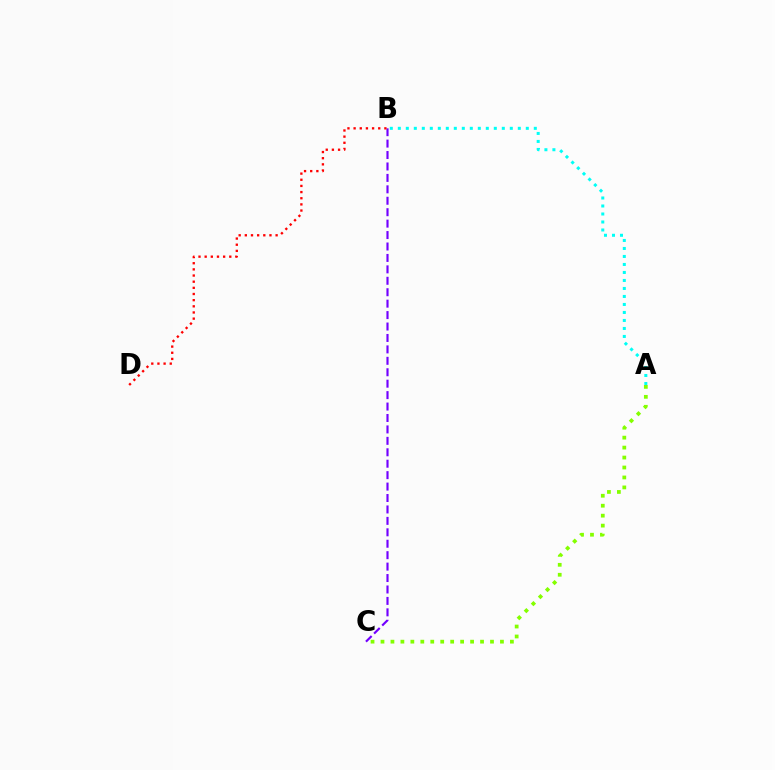{('A', 'B'): [{'color': '#00fff6', 'line_style': 'dotted', 'thickness': 2.17}], ('A', 'C'): [{'color': '#84ff00', 'line_style': 'dotted', 'thickness': 2.7}], ('B', 'C'): [{'color': '#7200ff', 'line_style': 'dashed', 'thickness': 1.55}], ('B', 'D'): [{'color': '#ff0000', 'line_style': 'dotted', 'thickness': 1.67}]}